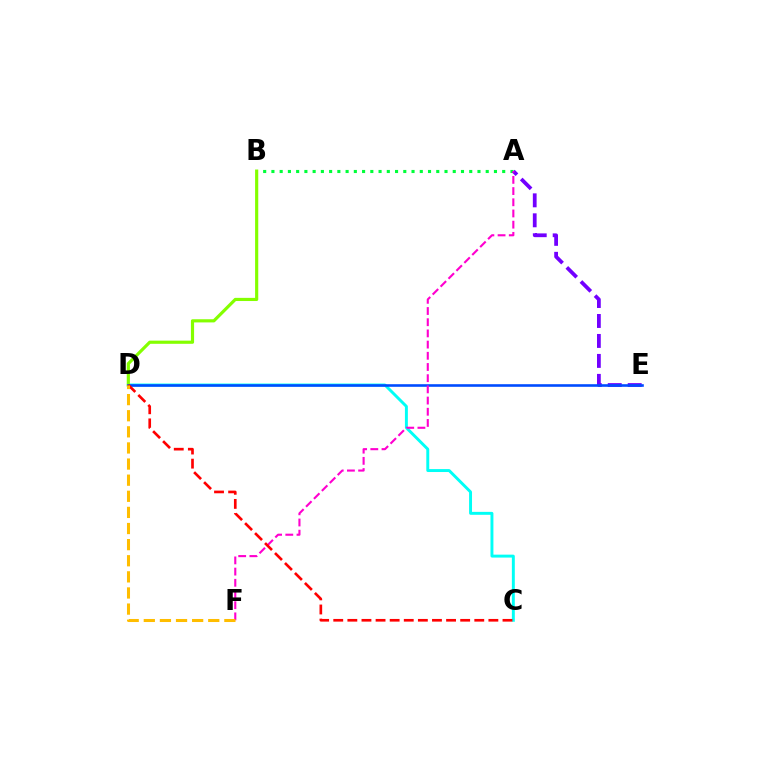{('C', 'D'): [{'color': '#00fff6', 'line_style': 'solid', 'thickness': 2.11}, {'color': '#ff0000', 'line_style': 'dashed', 'thickness': 1.92}], ('A', 'B'): [{'color': '#00ff39', 'line_style': 'dotted', 'thickness': 2.24}], ('B', 'D'): [{'color': '#84ff00', 'line_style': 'solid', 'thickness': 2.28}], ('A', 'E'): [{'color': '#7200ff', 'line_style': 'dashed', 'thickness': 2.71}], ('D', 'E'): [{'color': '#004bff', 'line_style': 'solid', 'thickness': 1.88}], ('A', 'F'): [{'color': '#ff00cf', 'line_style': 'dashed', 'thickness': 1.52}], ('D', 'F'): [{'color': '#ffbd00', 'line_style': 'dashed', 'thickness': 2.19}]}